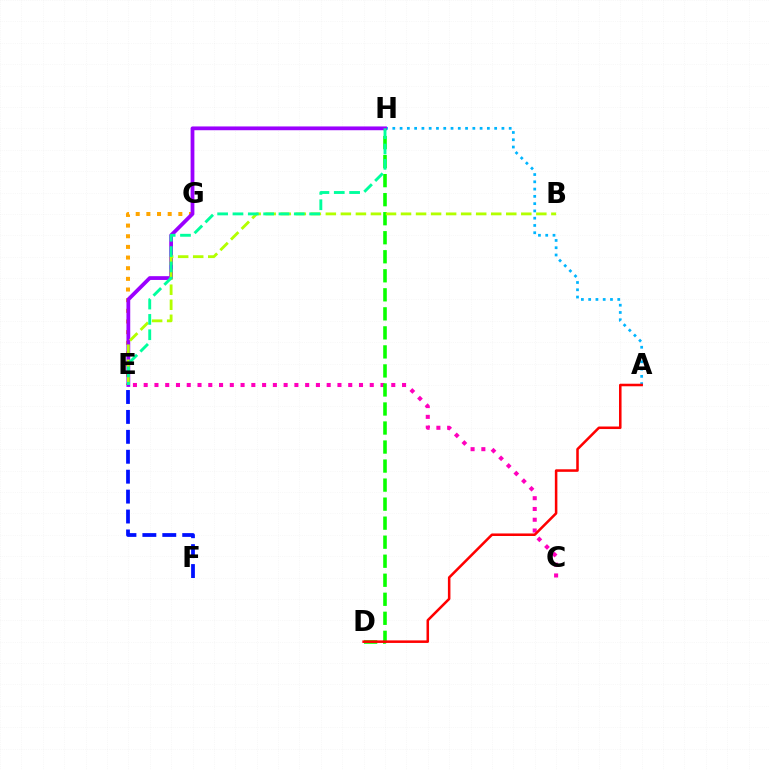{('E', 'G'): [{'color': '#ffa500', 'line_style': 'dotted', 'thickness': 2.89}], ('C', 'E'): [{'color': '#ff00bd', 'line_style': 'dotted', 'thickness': 2.92}], ('D', 'H'): [{'color': '#08ff00', 'line_style': 'dashed', 'thickness': 2.58}], ('A', 'H'): [{'color': '#00b5ff', 'line_style': 'dotted', 'thickness': 1.98}], ('E', 'H'): [{'color': '#9b00ff', 'line_style': 'solid', 'thickness': 2.72}, {'color': '#00ff9d', 'line_style': 'dashed', 'thickness': 2.08}], ('B', 'E'): [{'color': '#b3ff00', 'line_style': 'dashed', 'thickness': 2.04}], ('E', 'F'): [{'color': '#0010ff', 'line_style': 'dashed', 'thickness': 2.71}], ('A', 'D'): [{'color': '#ff0000', 'line_style': 'solid', 'thickness': 1.83}]}